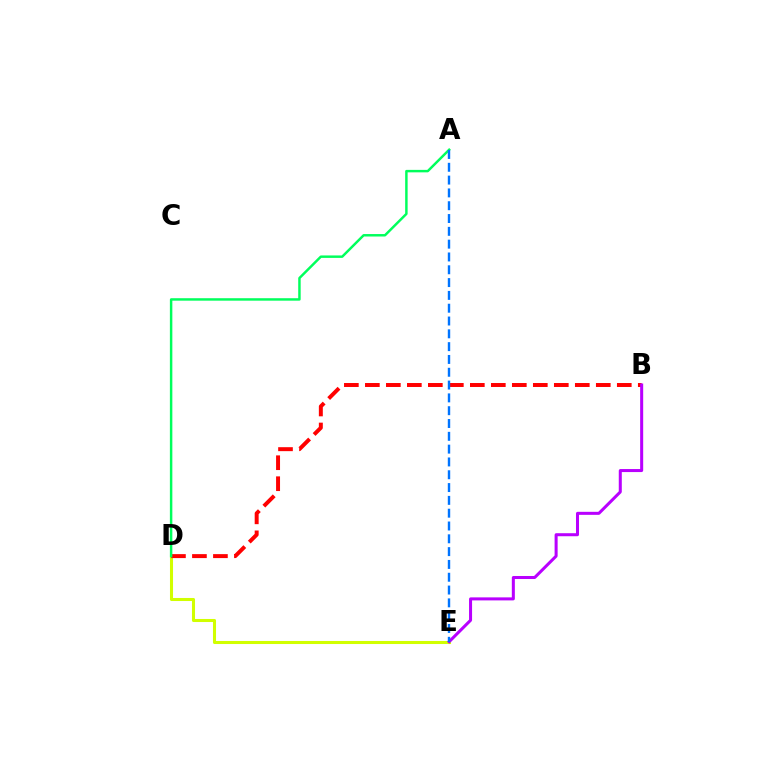{('D', 'E'): [{'color': '#d1ff00', 'line_style': 'solid', 'thickness': 2.2}], ('B', 'D'): [{'color': '#ff0000', 'line_style': 'dashed', 'thickness': 2.85}], ('B', 'E'): [{'color': '#b900ff', 'line_style': 'solid', 'thickness': 2.18}], ('A', 'D'): [{'color': '#00ff5c', 'line_style': 'solid', 'thickness': 1.77}], ('A', 'E'): [{'color': '#0074ff', 'line_style': 'dashed', 'thickness': 1.74}]}